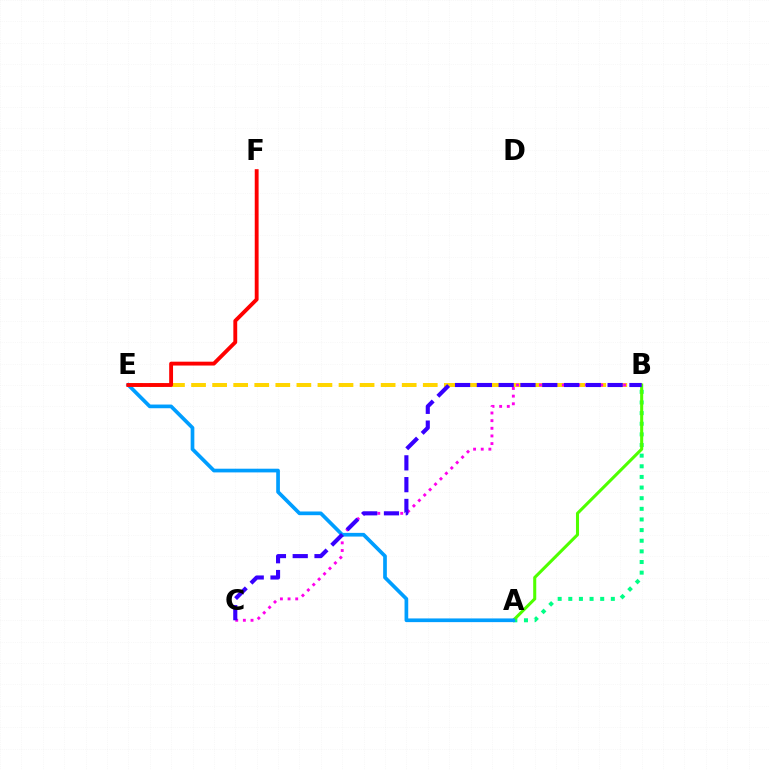{('B', 'E'): [{'color': '#ffd500', 'line_style': 'dashed', 'thickness': 2.86}], ('A', 'B'): [{'color': '#00ff86', 'line_style': 'dotted', 'thickness': 2.89}, {'color': '#4fff00', 'line_style': 'solid', 'thickness': 2.2}], ('B', 'C'): [{'color': '#ff00ed', 'line_style': 'dotted', 'thickness': 2.08}, {'color': '#3700ff', 'line_style': 'dashed', 'thickness': 2.96}], ('A', 'E'): [{'color': '#009eff', 'line_style': 'solid', 'thickness': 2.66}], ('E', 'F'): [{'color': '#ff0000', 'line_style': 'solid', 'thickness': 2.78}]}